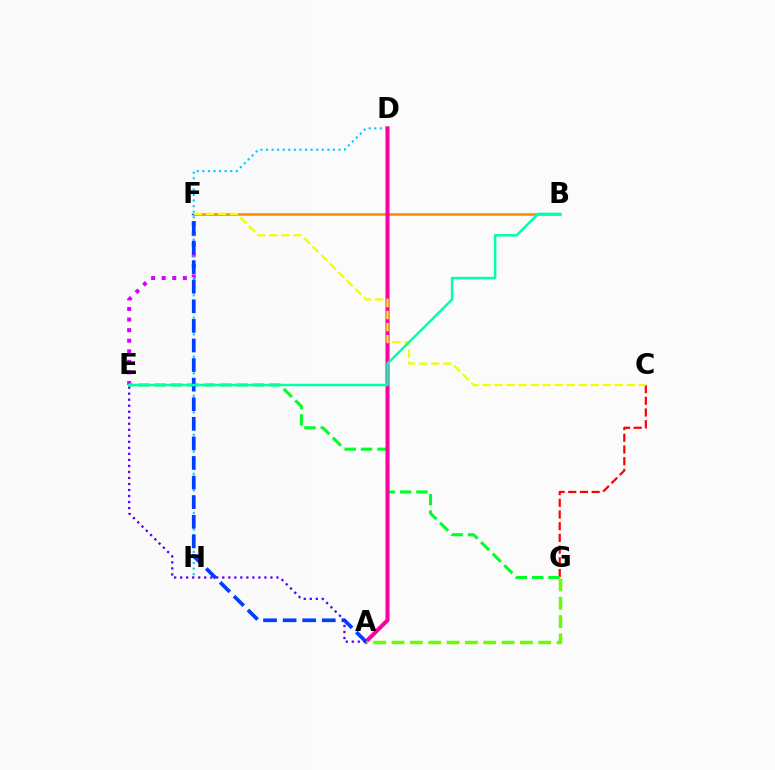{('C', 'G'): [{'color': '#ff0000', 'line_style': 'dashed', 'thickness': 1.59}], ('E', 'F'): [{'color': '#d600ff', 'line_style': 'dotted', 'thickness': 2.87}], ('E', 'G'): [{'color': '#00ff27', 'line_style': 'dashed', 'thickness': 2.22}], ('B', 'F'): [{'color': '#ff8800', 'line_style': 'solid', 'thickness': 1.82}], ('D', 'H'): [{'color': '#00c7ff', 'line_style': 'dotted', 'thickness': 1.52}], ('A', 'D'): [{'color': '#ff00a0', 'line_style': 'solid', 'thickness': 2.91}], ('A', 'F'): [{'color': '#003fff', 'line_style': 'dashed', 'thickness': 2.66}], ('A', 'E'): [{'color': '#4f00ff', 'line_style': 'dotted', 'thickness': 1.64}], ('A', 'G'): [{'color': '#66ff00', 'line_style': 'dashed', 'thickness': 2.49}], ('C', 'F'): [{'color': '#eeff00', 'line_style': 'dashed', 'thickness': 1.63}], ('B', 'E'): [{'color': '#00ffaf', 'line_style': 'solid', 'thickness': 1.79}]}